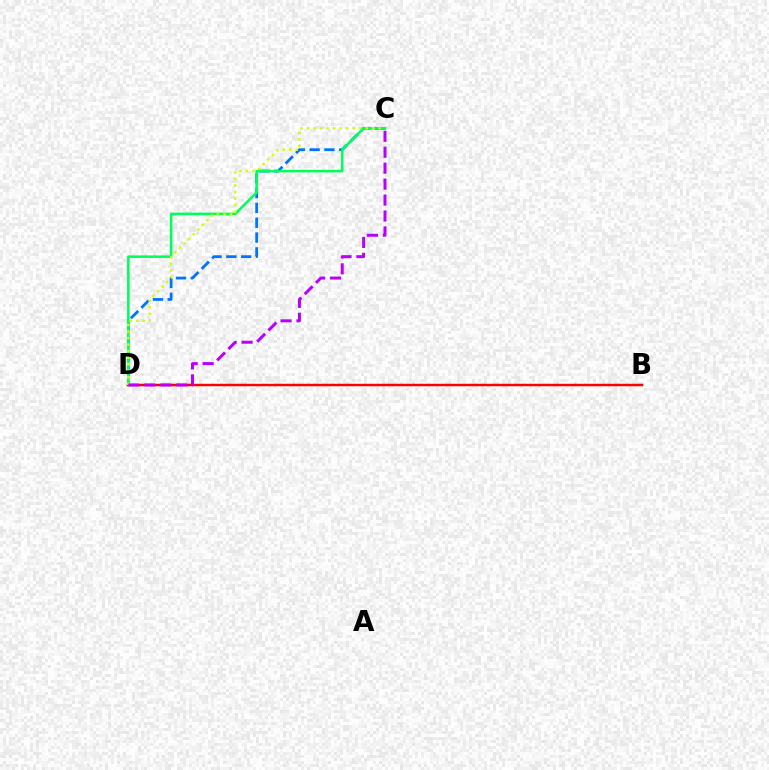{('C', 'D'): [{'color': '#0074ff', 'line_style': 'dashed', 'thickness': 2.01}, {'color': '#00ff5c', 'line_style': 'solid', 'thickness': 1.84}, {'color': '#d1ff00', 'line_style': 'dotted', 'thickness': 1.77}, {'color': '#b900ff', 'line_style': 'dashed', 'thickness': 2.17}], ('B', 'D'): [{'color': '#ff0000', 'line_style': 'solid', 'thickness': 1.77}]}